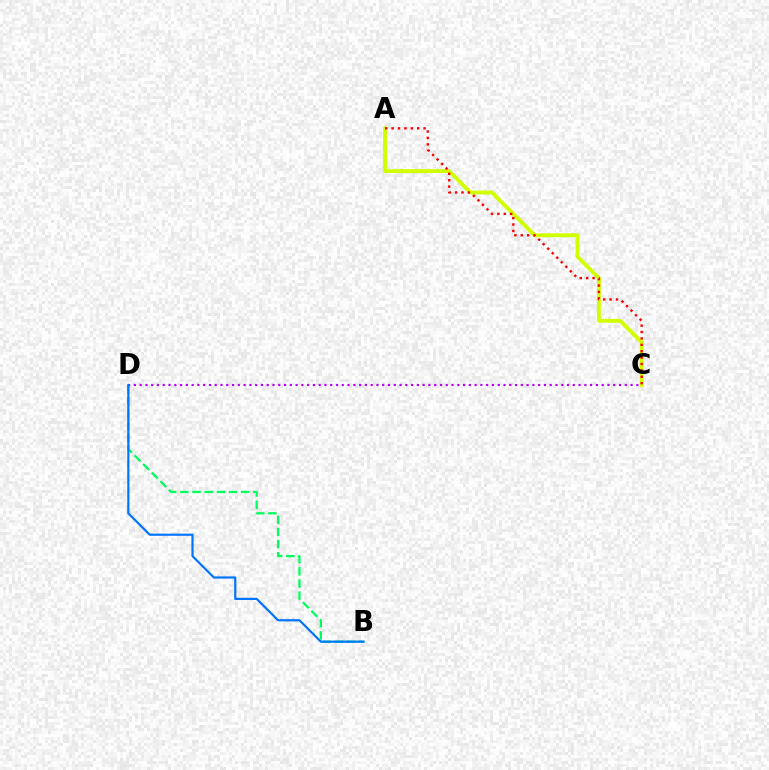{('A', 'C'): [{'color': '#d1ff00', 'line_style': 'solid', 'thickness': 2.79}, {'color': '#ff0000', 'line_style': 'dotted', 'thickness': 1.74}], ('B', 'D'): [{'color': '#00ff5c', 'line_style': 'dashed', 'thickness': 1.65}, {'color': '#0074ff', 'line_style': 'solid', 'thickness': 1.57}], ('C', 'D'): [{'color': '#b900ff', 'line_style': 'dotted', 'thickness': 1.57}]}